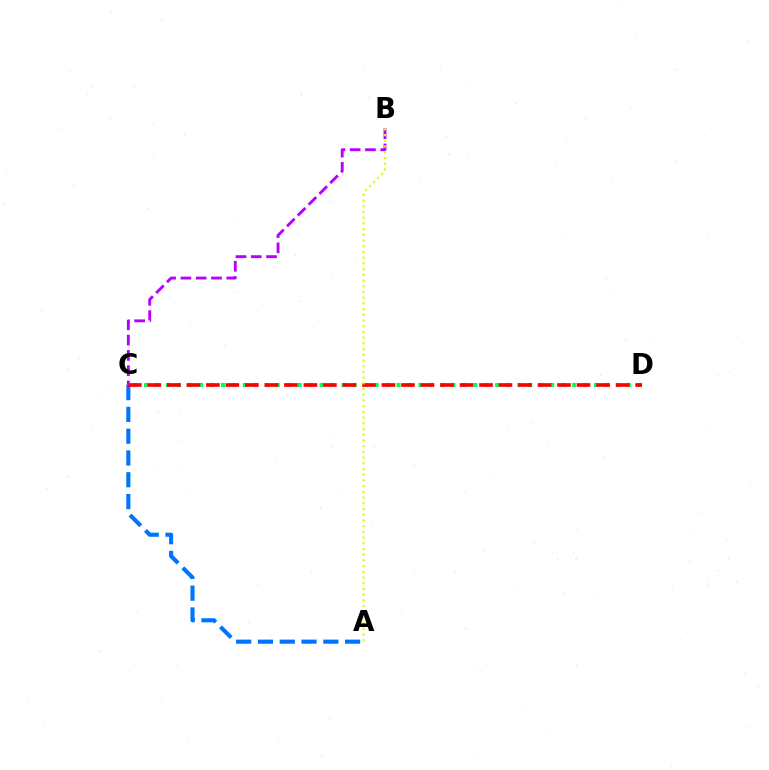{('A', 'C'): [{'color': '#0074ff', 'line_style': 'dashed', 'thickness': 2.96}], ('C', 'D'): [{'color': '#00ff5c', 'line_style': 'dotted', 'thickness': 2.98}, {'color': '#ff0000', 'line_style': 'dashed', 'thickness': 2.65}], ('B', 'C'): [{'color': '#b900ff', 'line_style': 'dashed', 'thickness': 2.08}], ('A', 'B'): [{'color': '#d1ff00', 'line_style': 'dotted', 'thickness': 1.55}]}